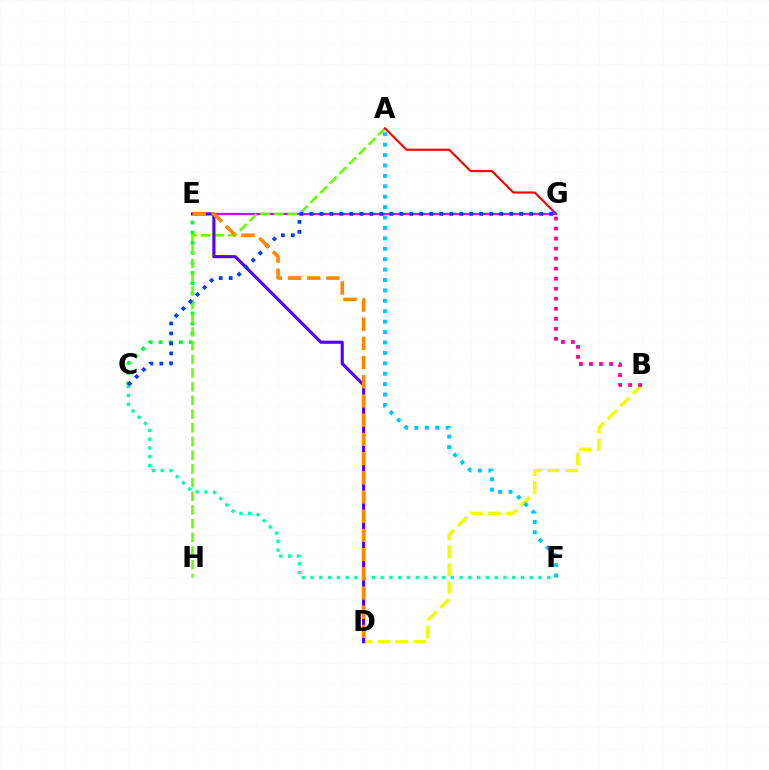{('B', 'D'): [{'color': '#eeff00', 'line_style': 'dashed', 'thickness': 2.42}], ('C', 'E'): [{'color': '#00ff27', 'line_style': 'dotted', 'thickness': 2.74}], ('E', 'G'): [{'color': '#d600ff', 'line_style': 'solid', 'thickness': 1.61}], ('A', 'H'): [{'color': '#66ff00', 'line_style': 'dashed', 'thickness': 1.86}], ('A', 'F'): [{'color': '#00c7ff', 'line_style': 'dotted', 'thickness': 2.83}], ('D', 'E'): [{'color': '#4f00ff', 'line_style': 'solid', 'thickness': 2.24}, {'color': '#ff8800', 'line_style': 'dashed', 'thickness': 2.61}], ('C', 'F'): [{'color': '#00ffaf', 'line_style': 'dotted', 'thickness': 2.38}], ('A', 'G'): [{'color': '#ff0000', 'line_style': 'solid', 'thickness': 1.52}], ('B', 'G'): [{'color': '#ff00a0', 'line_style': 'dotted', 'thickness': 2.72}], ('C', 'G'): [{'color': '#003fff', 'line_style': 'dotted', 'thickness': 2.71}]}